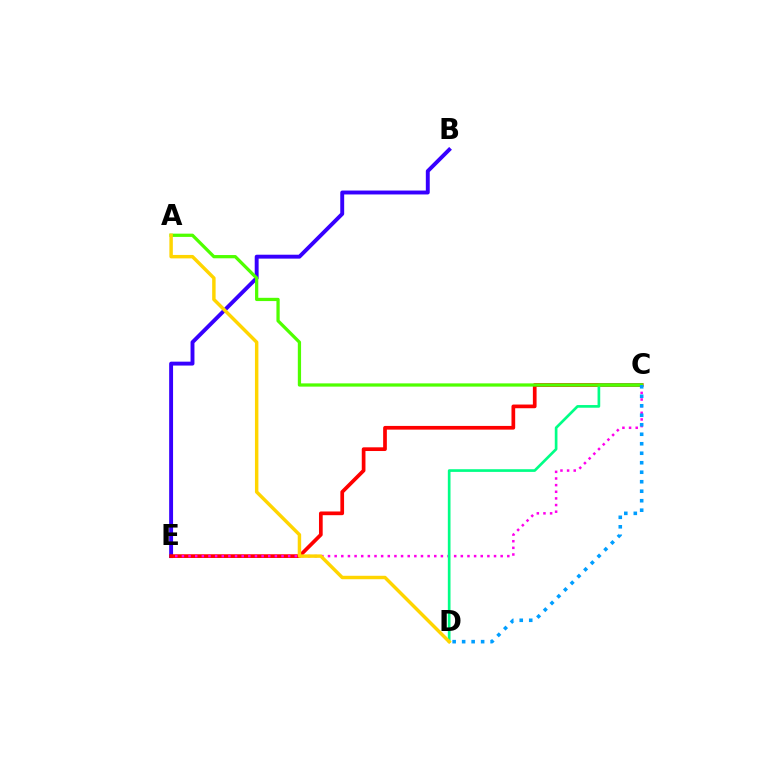{('B', 'E'): [{'color': '#3700ff', 'line_style': 'solid', 'thickness': 2.81}], ('C', 'E'): [{'color': '#ff0000', 'line_style': 'solid', 'thickness': 2.67}, {'color': '#ff00ed', 'line_style': 'dotted', 'thickness': 1.8}], ('C', 'D'): [{'color': '#00ff86', 'line_style': 'solid', 'thickness': 1.93}, {'color': '#009eff', 'line_style': 'dotted', 'thickness': 2.58}], ('A', 'C'): [{'color': '#4fff00', 'line_style': 'solid', 'thickness': 2.34}], ('A', 'D'): [{'color': '#ffd500', 'line_style': 'solid', 'thickness': 2.48}]}